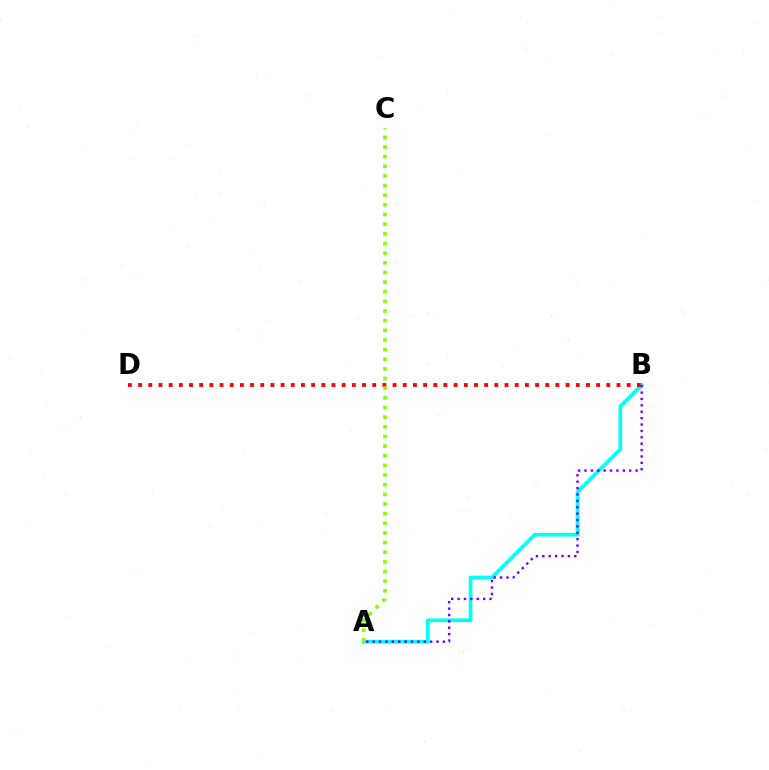{('A', 'B'): [{'color': '#00fff6', 'line_style': 'solid', 'thickness': 2.66}, {'color': '#7200ff', 'line_style': 'dotted', 'thickness': 1.74}], ('B', 'D'): [{'color': '#ff0000', 'line_style': 'dotted', 'thickness': 2.77}], ('A', 'C'): [{'color': '#84ff00', 'line_style': 'dotted', 'thickness': 2.62}]}